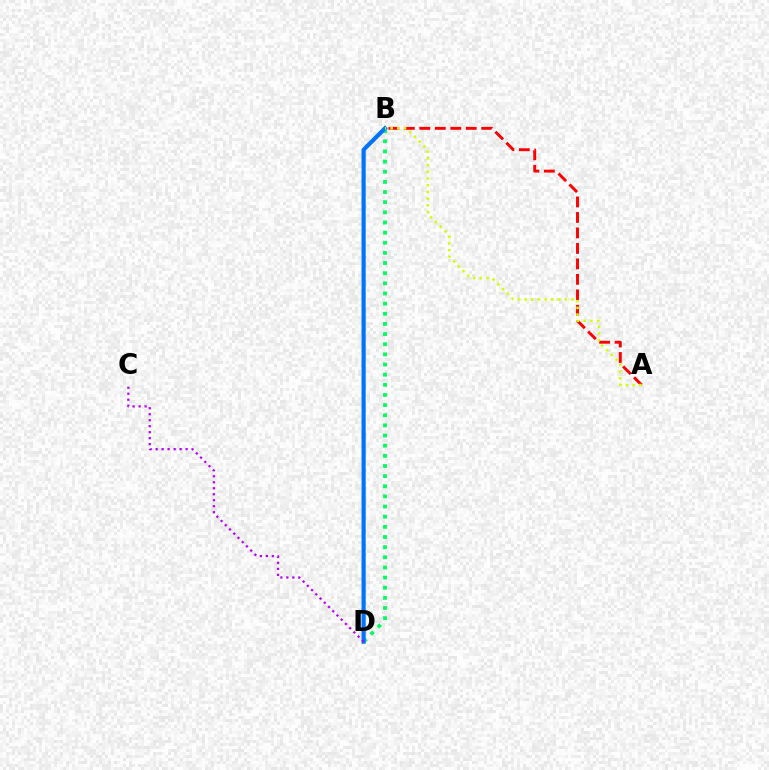{('A', 'B'): [{'color': '#ff0000', 'line_style': 'dashed', 'thickness': 2.1}, {'color': '#d1ff00', 'line_style': 'dotted', 'thickness': 1.82}], ('B', 'D'): [{'color': '#00ff5c', 'line_style': 'dotted', 'thickness': 2.76}, {'color': '#0074ff', 'line_style': 'solid', 'thickness': 3.0}], ('C', 'D'): [{'color': '#b900ff', 'line_style': 'dotted', 'thickness': 1.63}]}